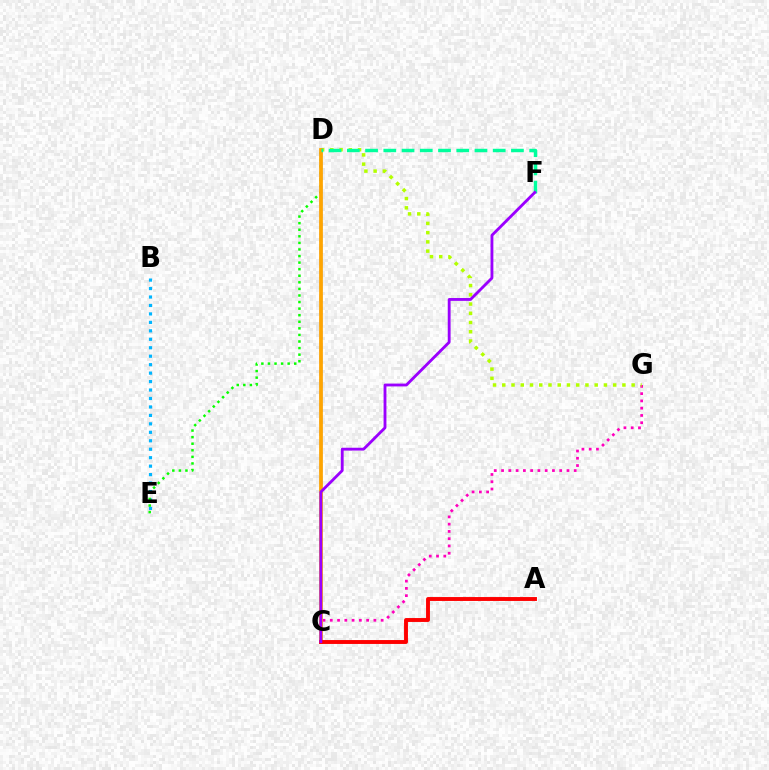{('B', 'E'): [{'color': '#00b5ff', 'line_style': 'dotted', 'thickness': 2.3}], ('D', 'E'): [{'color': '#08ff00', 'line_style': 'dotted', 'thickness': 1.79}], ('C', 'D'): [{'color': '#0010ff', 'line_style': 'dashed', 'thickness': 1.65}, {'color': '#ffa500', 'line_style': 'solid', 'thickness': 2.68}], ('C', 'G'): [{'color': '#ff00bd', 'line_style': 'dotted', 'thickness': 1.97}], ('D', 'G'): [{'color': '#b3ff00', 'line_style': 'dotted', 'thickness': 2.51}], ('D', 'F'): [{'color': '#00ff9d', 'line_style': 'dashed', 'thickness': 2.48}], ('A', 'C'): [{'color': '#ff0000', 'line_style': 'solid', 'thickness': 2.81}], ('C', 'F'): [{'color': '#9b00ff', 'line_style': 'solid', 'thickness': 2.05}]}